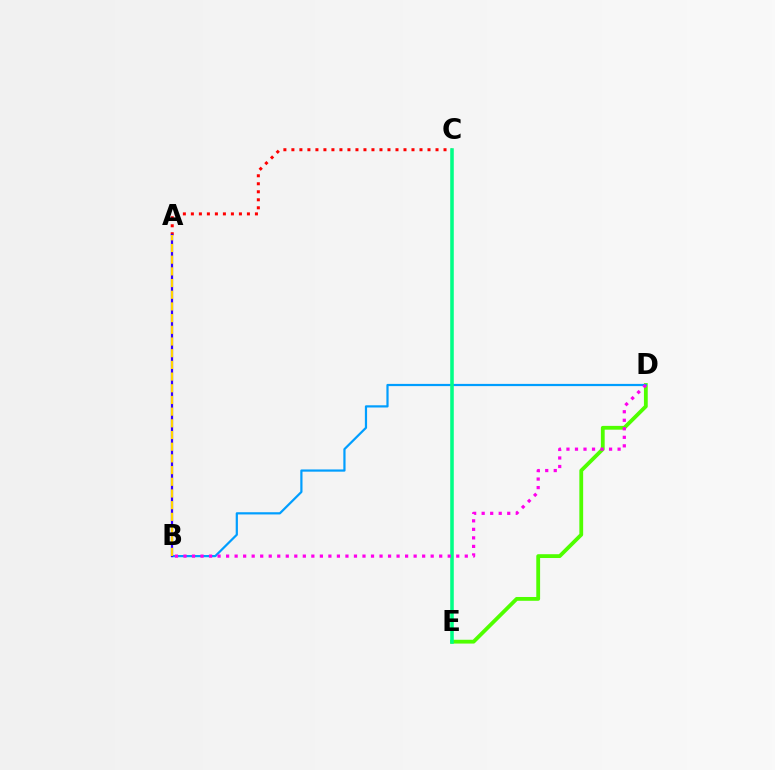{('A', 'C'): [{'color': '#ff0000', 'line_style': 'dotted', 'thickness': 2.18}], ('D', 'E'): [{'color': '#4fff00', 'line_style': 'solid', 'thickness': 2.74}], ('B', 'D'): [{'color': '#009eff', 'line_style': 'solid', 'thickness': 1.59}, {'color': '#ff00ed', 'line_style': 'dotted', 'thickness': 2.32}], ('A', 'B'): [{'color': '#3700ff', 'line_style': 'solid', 'thickness': 1.61}, {'color': '#ffd500', 'line_style': 'dashed', 'thickness': 1.59}], ('C', 'E'): [{'color': '#00ff86', 'line_style': 'solid', 'thickness': 2.56}]}